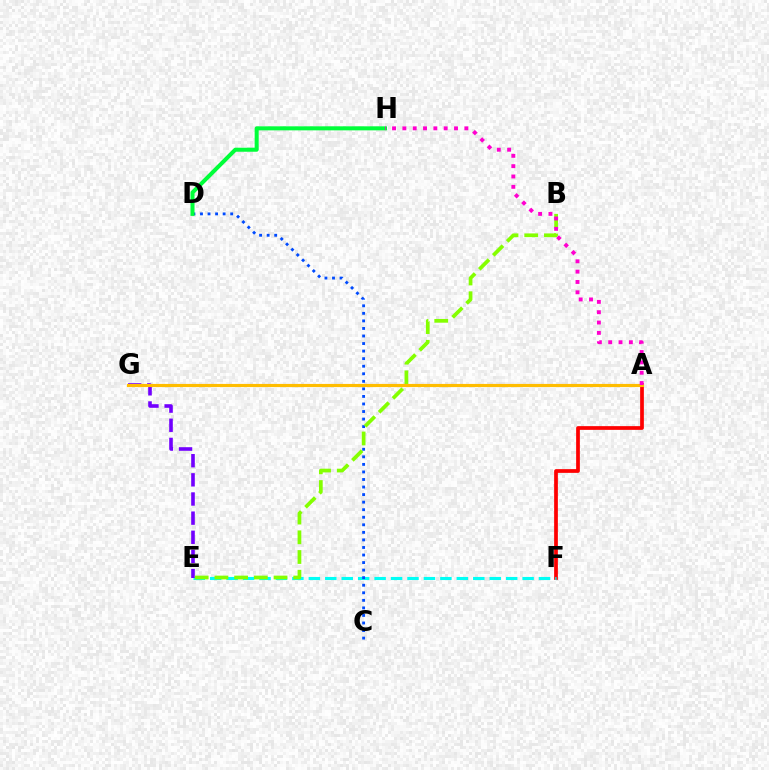{('A', 'F'): [{'color': '#ff0000', 'line_style': 'solid', 'thickness': 2.69}], ('E', 'F'): [{'color': '#00fff6', 'line_style': 'dashed', 'thickness': 2.23}], ('C', 'D'): [{'color': '#004bff', 'line_style': 'dotted', 'thickness': 2.05}], ('E', 'G'): [{'color': '#7200ff', 'line_style': 'dashed', 'thickness': 2.6}], ('B', 'E'): [{'color': '#84ff00', 'line_style': 'dashed', 'thickness': 2.68}], ('A', 'G'): [{'color': '#ffbd00', 'line_style': 'solid', 'thickness': 2.27}], ('D', 'H'): [{'color': '#00ff39', 'line_style': 'solid', 'thickness': 2.9}], ('A', 'H'): [{'color': '#ff00cf', 'line_style': 'dotted', 'thickness': 2.81}]}